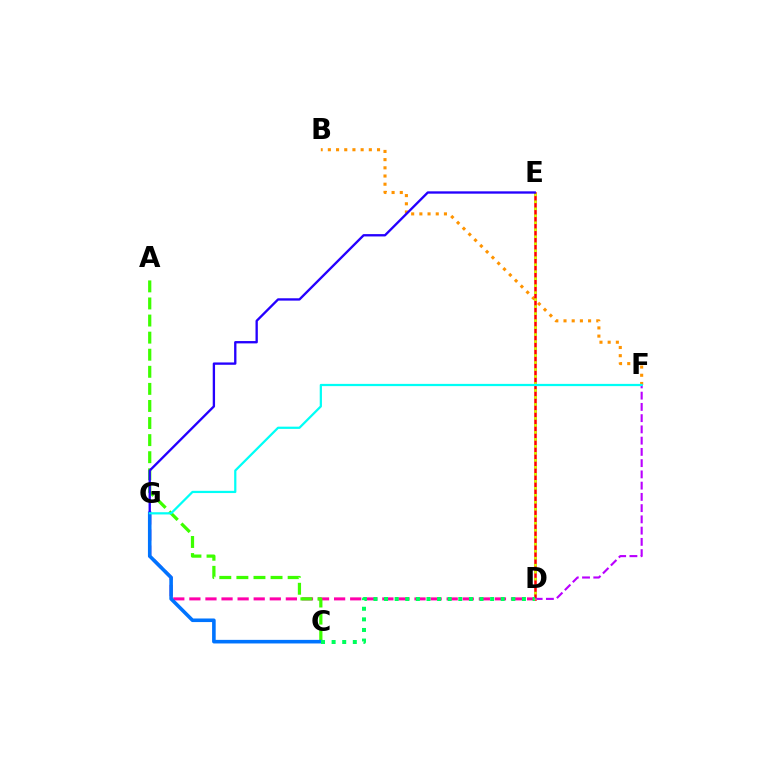{('D', 'G'): [{'color': '#ff00ac', 'line_style': 'dashed', 'thickness': 2.18}], ('A', 'C'): [{'color': '#3dff00', 'line_style': 'dashed', 'thickness': 2.32}], ('C', 'G'): [{'color': '#0074ff', 'line_style': 'solid', 'thickness': 2.58}], ('B', 'F'): [{'color': '#ff9400', 'line_style': 'dotted', 'thickness': 2.23}], ('D', 'E'): [{'color': '#ff0000', 'line_style': 'solid', 'thickness': 1.83}, {'color': '#d1ff00', 'line_style': 'dotted', 'thickness': 1.9}], ('D', 'F'): [{'color': '#b900ff', 'line_style': 'dashed', 'thickness': 1.53}], ('C', 'D'): [{'color': '#00ff5c', 'line_style': 'dotted', 'thickness': 2.88}], ('E', 'G'): [{'color': '#2500ff', 'line_style': 'solid', 'thickness': 1.68}], ('F', 'G'): [{'color': '#00fff6', 'line_style': 'solid', 'thickness': 1.61}]}